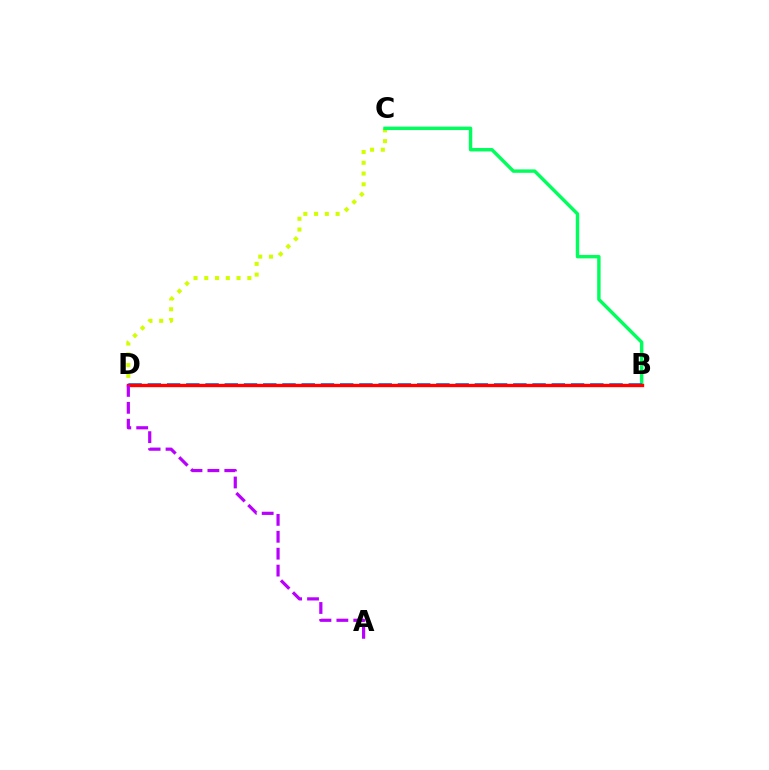{('C', 'D'): [{'color': '#d1ff00', 'line_style': 'dotted', 'thickness': 2.92}], ('B', 'C'): [{'color': '#00ff5c', 'line_style': 'solid', 'thickness': 2.46}], ('B', 'D'): [{'color': '#0074ff', 'line_style': 'dashed', 'thickness': 2.61}, {'color': '#ff0000', 'line_style': 'solid', 'thickness': 2.42}], ('A', 'D'): [{'color': '#b900ff', 'line_style': 'dashed', 'thickness': 2.3}]}